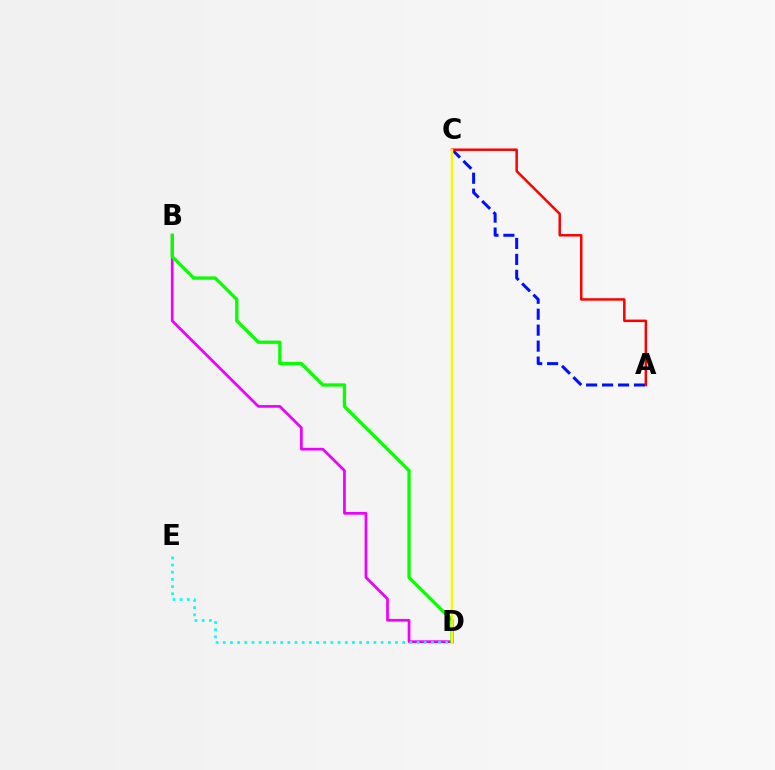{('B', 'D'): [{'color': '#ee00ff', 'line_style': 'solid', 'thickness': 1.95}, {'color': '#08ff00', 'line_style': 'solid', 'thickness': 2.38}], ('D', 'E'): [{'color': '#00fff6', 'line_style': 'dotted', 'thickness': 1.95}], ('A', 'C'): [{'color': '#0010ff', 'line_style': 'dashed', 'thickness': 2.17}, {'color': '#ff0000', 'line_style': 'solid', 'thickness': 1.8}], ('C', 'D'): [{'color': '#fcf500', 'line_style': 'solid', 'thickness': 1.77}]}